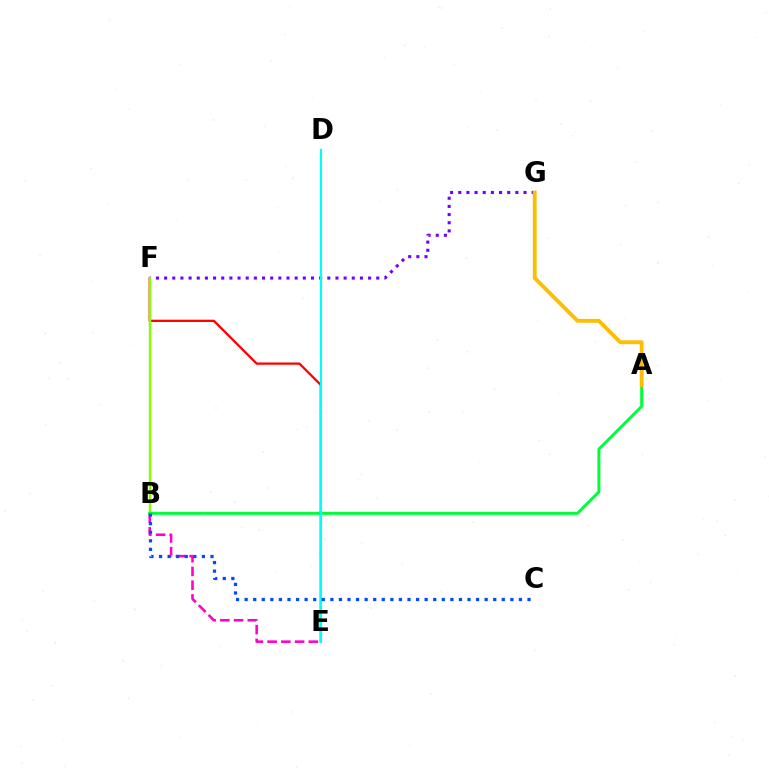{('F', 'G'): [{'color': '#7200ff', 'line_style': 'dotted', 'thickness': 2.22}], ('E', 'F'): [{'color': '#ff0000', 'line_style': 'solid', 'thickness': 1.64}], ('B', 'E'): [{'color': '#ff00cf', 'line_style': 'dashed', 'thickness': 1.87}], ('B', 'F'): [{'color': '#84ff00', 'line_style': 'solid', 'thickness': 1.71}], ('A', 'B'): [{'color': '#00ff39', 'line_style': 'solid', 'thickness': 2.14}], ('D', 'E'): [{'color': '#00fff6', 'line_style': 'solid', 'thickness': 1.55}], ('B', 'C'): [{'color': '#004bff', 'line_style': 'dotted', 'thickness': 2.33}], ('A', 'G'): [{'color': '#ffbd00', 'line_style': 'solid', 'thickness': 2.77}]}